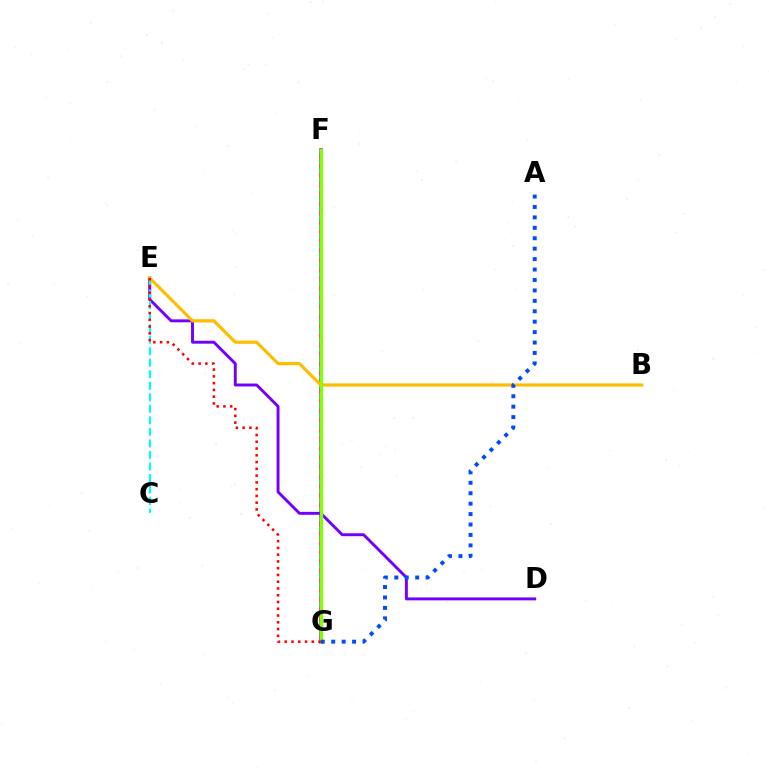{('F', 'G'): [{'color': '#ff00cf', 'line_style': 'solid', 'thickness': 2.62}, {'color': '#00ff39', 'line_style': 'dotted', 'thickness': 2.56}, {'color': '#84ff00', 'line_style': 'solid', 'thickness': 2.37}], ('D', 'E'): [{'color': '#7200ff', 'line_style': 'solid', 'thickness': 2.1}], ('C', 'E'): [{'color': '#00fff6', 'line_style': 'dashed', 'thickness': 1.57}], ('B', 'E'): [{'color': '#ffbd00', 'line_style': 'solid', 'thickness': 2.29}], ('E', 'G'): [{'color': '#ff0000', 'line_style': 'dotted', 'thickness': 1.84}], ('A', 'G'): [{'color': '#004bff', 'line_style': 'dotted', 'thickness': 2.83}]}